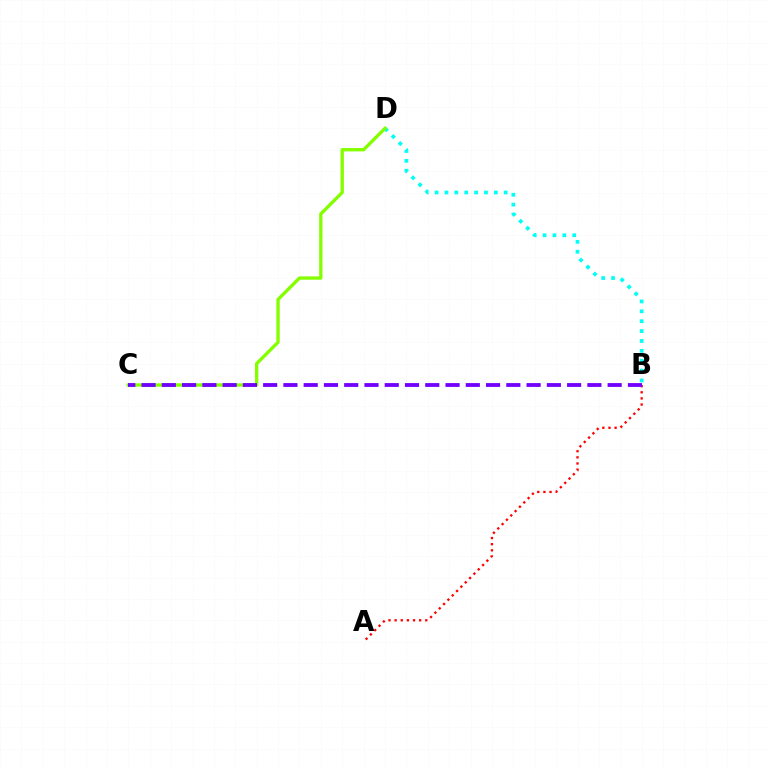{('B', 'D'): [{'color': '#00fff6', 'line_style': 'dotted', 'thickness': 2.68}], ('C', 'D'): [{'color': '#84ff00', 'line_style': 'solid', 'thickness': 2.4}], ('A', 'B'): [{'color': '#ff0000', 'line_style': 'dotted', 'thickness': 1.66}], ('B', 'C'): [{'color': '#7200ff', 'line_style': 'dashed', 'thickness': 2.75}]}